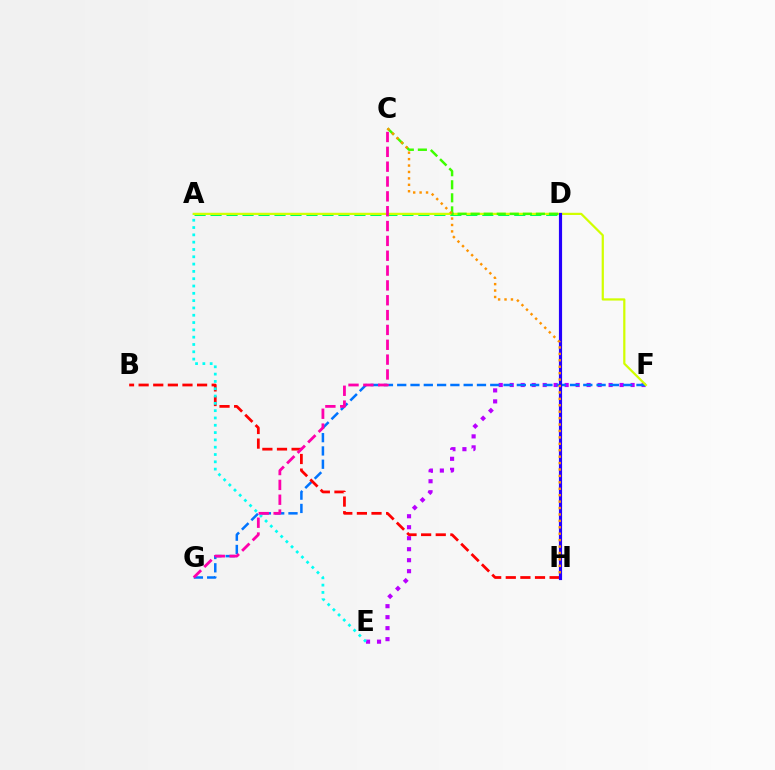{('A', 'D'): [{'color': '#00ff5c', 'line_style': 'dashed', 'thickness': 2.17}], ('E', 'F'): [{'color': '#b900ff', 'line_style': 'dotted', 'thickness': 2.99}], ('F', 'G'): [{'color': '#0074ff', 'line_style': 'dashed', 'thickness': 1.81}], ('B', 'H'): [{'color': '#ff0000', 'line_style': 'dashed', 'thickness': 1.99}], ('A', 'E'): [{'color': '#00fff6', 'line_style': 'dotted', 'thickness': 1.99}], ('A', 'F'): [{'color': '#d1ff00', 'line_style': 'solid', 'thickness': 1.6}], ('D', 'H'): [{'color': '#2500ff', 'line_style': 'solid', 'thickness': 2.28}], ('C', 'G'): [{'color': '#ff00ac', 'line_style': 'dashed', 'thickness': 2.02}], ('C', 'D'): [{'color': '#3dff00', 'line_style': 'dashed', 'thickness': 1.77}], ('C', 'H'): [{'color': '#ff9400', 'line_style': 'dotted', 'thickness': 1.75}]}